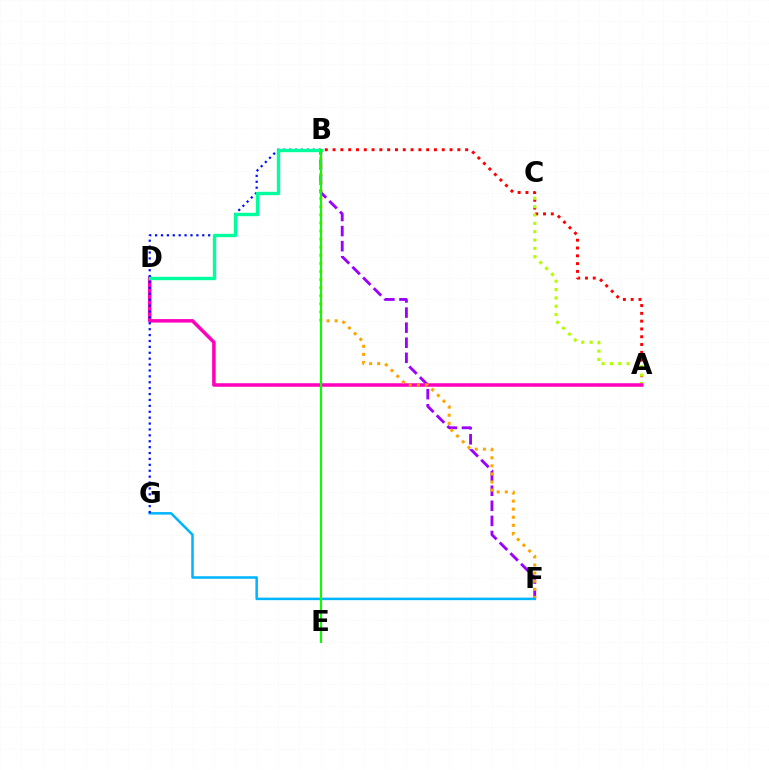{('A', 'B'): [{'color': '#ff0000', 'line_style': 'dotted', 'thickness': 2.12}], ('B', 'F'): [{'color': '#9b00ff', 'line_style': 'dashed', 'thickness': 2.05}, {'color': '#ffa500', 'line_style': 'dotted', 'thickness': 2.2}], ('A', 'C'): [{'color': '#b3ff00', 'line_style': 'dotted', 'thickness': 2.27}], ('A', 'D'): [{'color': '#ff00bd', 'line_style': 'solid', 'thickness': 2.53}], ('F', 'G'): [{'color': '#00b5ff', 'line_style': 'solid', 'thickness': 1.81}], ('B', 'G'): [{'color': '#0010ff', 'line_style': 'dotted', 'thickness': 1.6}], ('B', 'D'): [{'color': '#00ff9d', 'line_style': 'solid', 'thickness': 2.44}], ('B', 'E'): [{'color': '#08ff00', 'line_style': 'solid', 'thickness': 1.52}]}